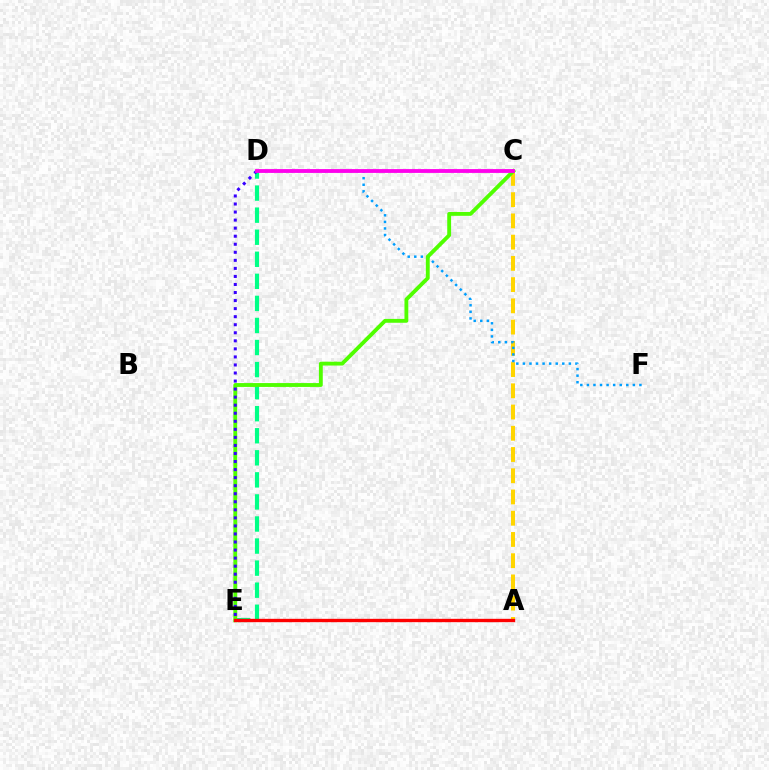{('A', 'C'): [{'color': '#ffd500', 'line_style': 'dashed', 'thickness': 2.89}], ('D', 'E'): [{'color': '#00ff86', 'line_style': 'dashed', 'thickness': 3.0}, {'color': '#3700ff', 'line_style': 'dotted', 'thickness': 2.19}], ('D', 'F'): [{'color': '#009eff', 'line_style': 'dotted', 'thickness': 1.78}], ('C', 'E'): [{'color': '#4fff00', 'line_style': 'solid', 'thickness': 2.78}], ('A', 'E'): [{'color': '#ff0000', 'line_style': 'solid', 'thickness': 2.41}], ('C', 'D'): [{'color': '#ff00ed', 'line_style': 'solid', 'thickness': 2.75}]}